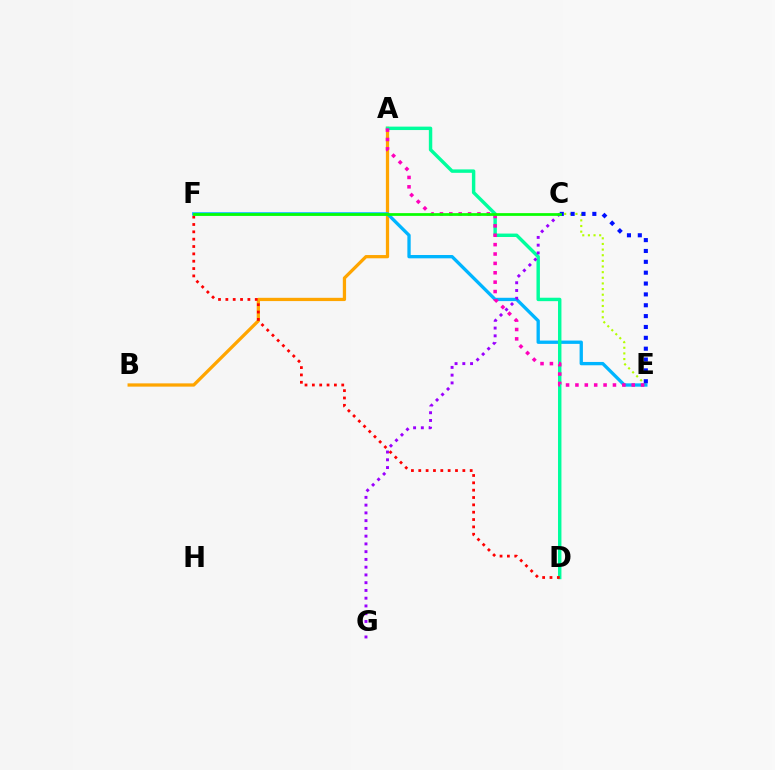{('C', 'E'): [{'color': '#b3ff00', 'line_style': 'dotted', 'thickness': 1.53}, {'color': '#0010ff', 'line_style': 'dotted', 'thickness': 2.95}], ('A', 'B'): [{'color': '#ffa500', 'line_style': 'solid', 'thickness': 2.34}], ('E', 'F'): [{'color': '#00b5ff', 'line_style': 'solid', 'thickness': 2.39}], ('A', 'D'): [{'color': '#00ff9d', 'line_style': 'solid', 'thickness': 2.47}], ('A', 'E'): [{'color': '#ff00bd', 'line_style': 'dotted', 'thickness': 2.55}], ('C', 'G'): [{'color': '#9b00ff', 'line_style': 'dotted', 'thickness': 2.11}], ('D', 'F'): [{'color': '#ff0000', 'line_style': 'dotted', 'thickness': 2.0}], ('C', 'F'): [{'color': '#08ff00', 'line_style': 'solid', 'thickness': 1.97}]}